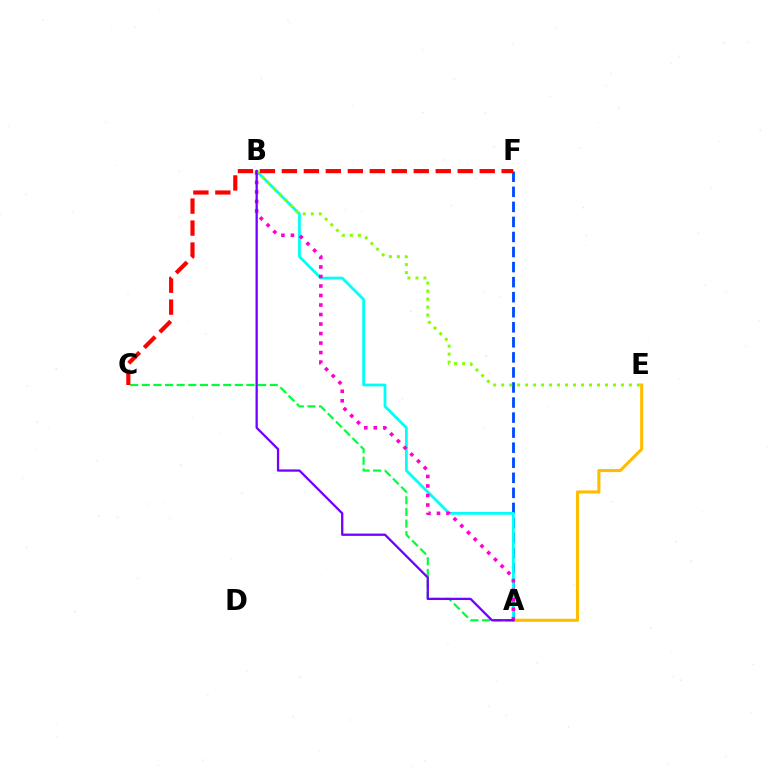{('A', 'C'): [{'color': '#00ff39', 'line_style': 'dashed', 'thickness': 1.58}], ('A', 'F'): [{'color': '#004bff', 'line_style': 'dashed', 'thickness': 2.04}], ('A', 'B'): [{'color': '#00fff6', 'line_style': 'solid', 'thickness': 2.0}, {'color': '#ff00cf', 'line_style': 'dotted', 'thickness': 2.58}, {'color': '#7200ff', 'line_style': 'solid', 'thickness': 1.65}], ('A', 'E'): [{'color': '#ffbd00', 'line_style': 'solid', 'thickness': 2.22}], ('B', 'E'): [{'color': '#84ff00', 'line_style': 'dotted', 'thickness': 2.17}], ('C', 'F'): [{'color': '#ff0000', 'line_style': 'dashed', 'thickness': 2.99}]}